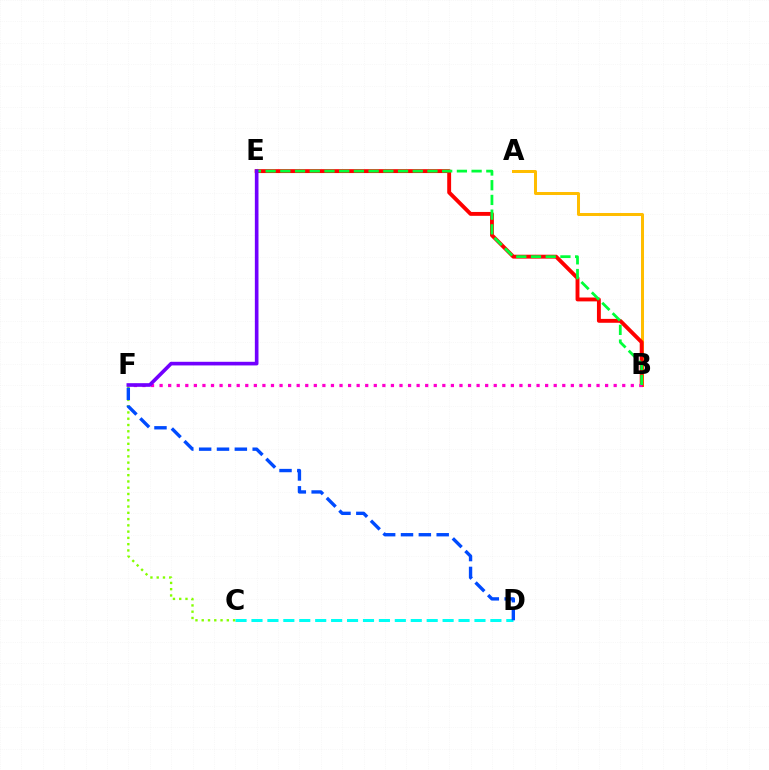{('A', 'B'): [{'color': '#ffbd00', 'line_style': 'solid', 'thickness': 2.17}], ('C', 'D'): [{'color': '#00fff6', 'line_style': 'dashed', 'thickness': 2.16}], ('B', 'E'): [{'color': '#ff0000', 'line_style': 'solid', 'thickness': 2.8}, {'color': '#00ff39', 'line_style': 'dashed', 'thickness': 2.0}], ('C', 'F'): [{'color': '#84ff00', 'line_style': 'dotted', 'thickness': 1.7}], ('B', 'F'): [{'color': '#ff00cf', 'line_style': 'dotted', 'thickness': 2.33}], ('E', 'F'): [{'color': '#7200ff', 'line_style': 'solid', 'thickness': 2.62}], ('D', 'F'): [{'color': '#004bff', 'line_style': 'dashed', 'thickness': 2.42}]}